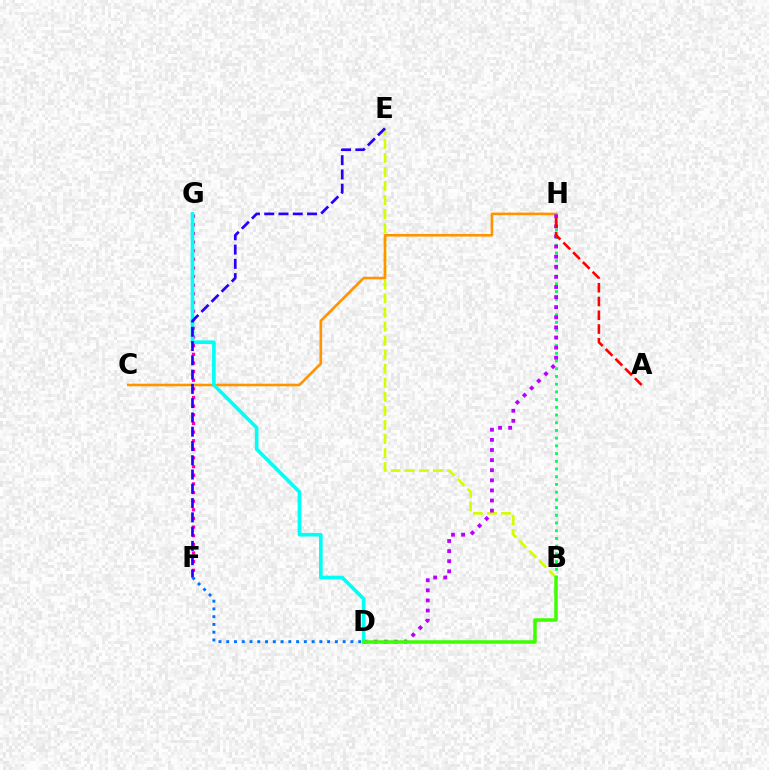{('F', 'G'): [{'color': '#ff00ac', 'line_style': 'dotted', 'thickness': 2.35}], ('B', 'E'): [{'color': '#d1ff00', 'line_style': 'dashed', 'thickness': 1.91}], ('C', 'H'): [{'color': '#ff9400', 'line_style': 'solid', 'thickness': 1.88}], ('B', 'H'): [{'color': '#00ff5c', 'line_style': 'dotted', 'thickness': 2.1}], ('D', 'H'): [{'color': '#b900ff', 'line_style': 'dotted', 'thickness': 2.75}], ('D', 'G'): [{'color': '#00fff6', 'line_style': 'solid', 'thickness': 2.62}], ('B', 'D'): [{'color': '#3dff00', 'line_style': 'solid', 'thickness': 2.52}], ('A', 'H'): [{'color': '#ff0000', 'line_style': 'dashed', 'thickness': 1.87}], ('E', 'F'): [{'color': '#2500ff', 'line_style': 'dashed', 'thickness': 1.94}], ('D', 'F'): [{'color': '#0074ff', 'line_style': 'dotted', 'thickness': 2.11}]}